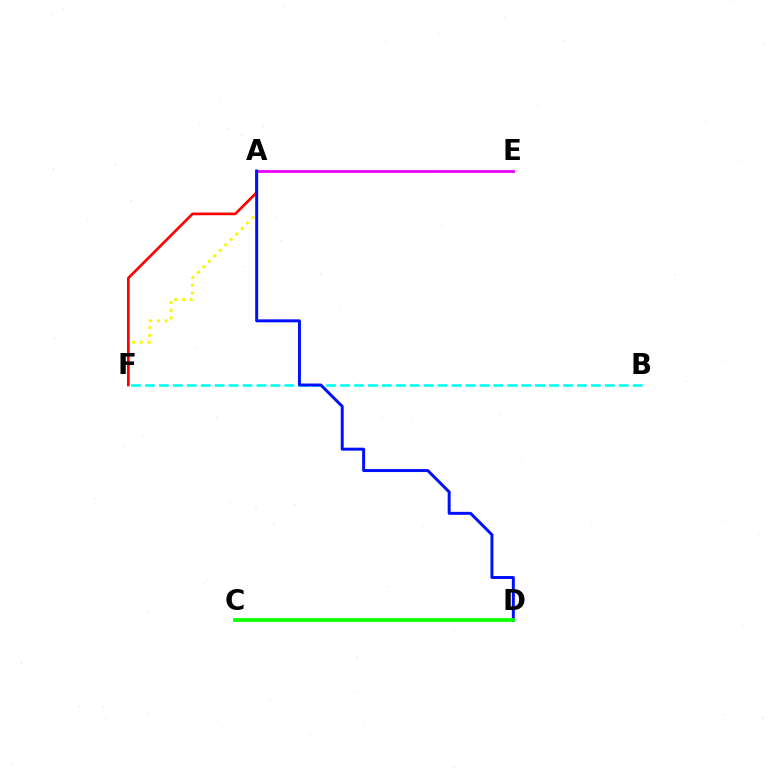{('B', 'F'): [{'color': '#00fff6', 'line_style': 'dashed', 'thickness': 1.89}], ('A', 'F'): [{'color': '#fcf500', 'line_style': 'dotted', 'thickness': 2.1}, {'color': '#ff0000', 'line_style': 'solid', 'thickness': 1.92}], ('A', 'E'): [{'color': '#ee00ff', 'line_style': 'solid', 'thickness': 2.0}], ('A', 'D'): [{'color': '#0010ff', 'line_style': 'solid', 'thickness': 2.14}], ('C', 'D'): [{'color': '#08ff00', 'line_style': 'solid', 'thickness': 2.67}]}